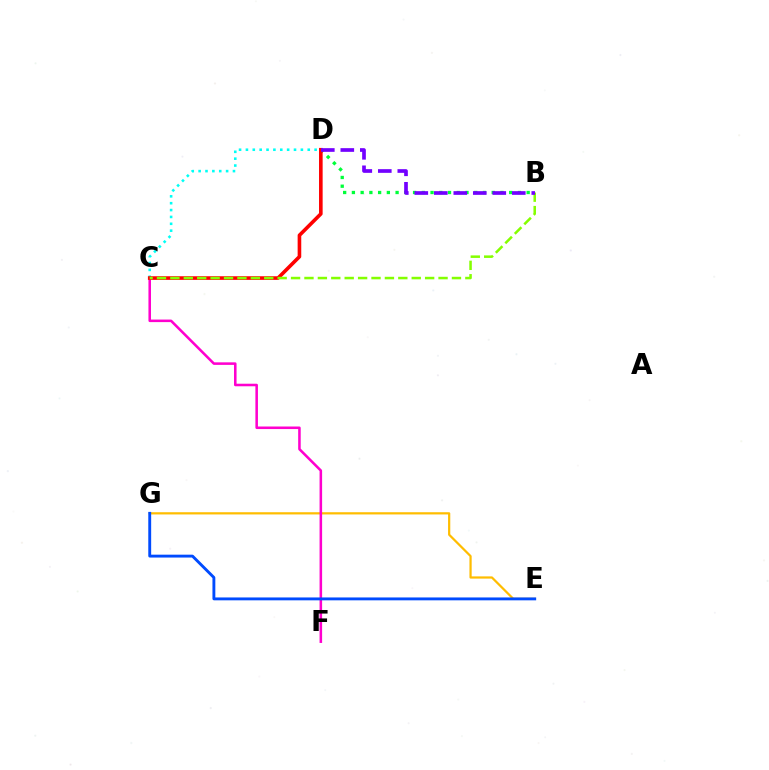{('E', 'G'): [{'color': '#ffbd00', 'line_style': 'solid', 'thickness': 1.6}, {'color': '#004bff', 'line_style': 'solid', 'thickness': 2.07}], ('C', 'F'): [{'color': '#ff00cf', 'line_style': 'solid', 'thickness': 1.84}], ('B', 'D'): [{'color': '#00ff39', 'line_style': 'dotted', 'thickness': 2.37}, {'color': '#7200ff', 'line_style': 'dashed', 'thickness': 2.65}], ('C', 'D'): [{'color': '#00fff6', 'line_style': 'dotted', 'thickness': 1.87}, {'color': '#ff0000', 'line_style': 'solid', 'thickness': 2.6}], ('B', 'C'): [{'color': '#84ff00', 'line_style': 'dashed', 'thickness': 1.82}]}